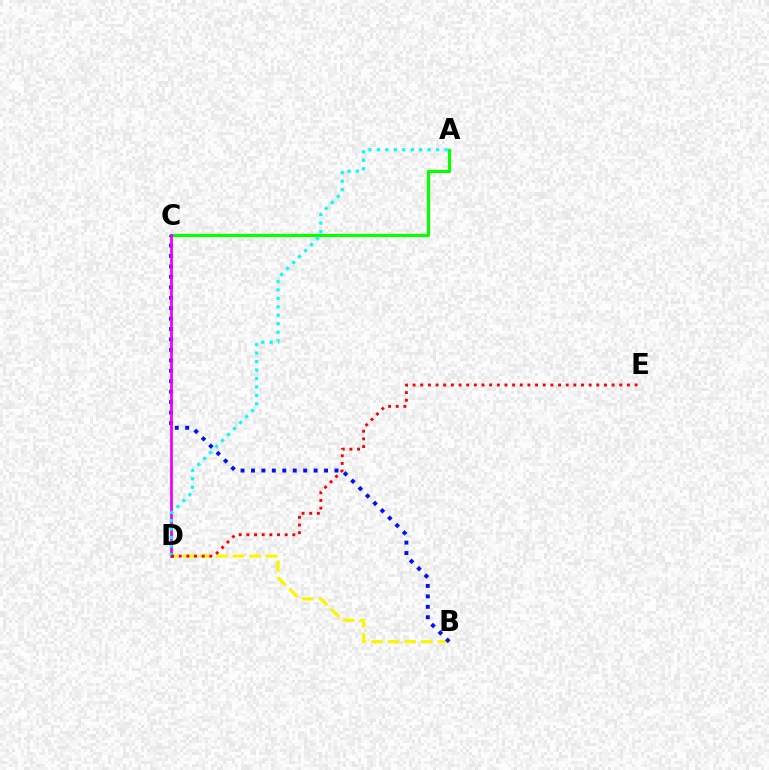{('B', 'D'): [{'color': '#fcf500', 'line_style': 'dashed', 'thickness': 2.25}], ('A', 'C'): [{'color': '#08ff00', 'line_style': 'solid', 'thickness': 2.28}], ('B', 'C'): [{'color': '#0010ff', 'line_style': 'dotted', 'thickness': 2.84}], ('C', 'D'): [{'color': '#ee00ff', 'line_style': 'solid', 'thickness': 1.98}], ('A', 'D'): [{'color': '#00fff6', 'line_style': 'dotted', 'thickness': 2.3}], ('D', 'E'): [{'color': '#ff0000', 'line_style': 'dotted', 'thickness': 2.08}]}